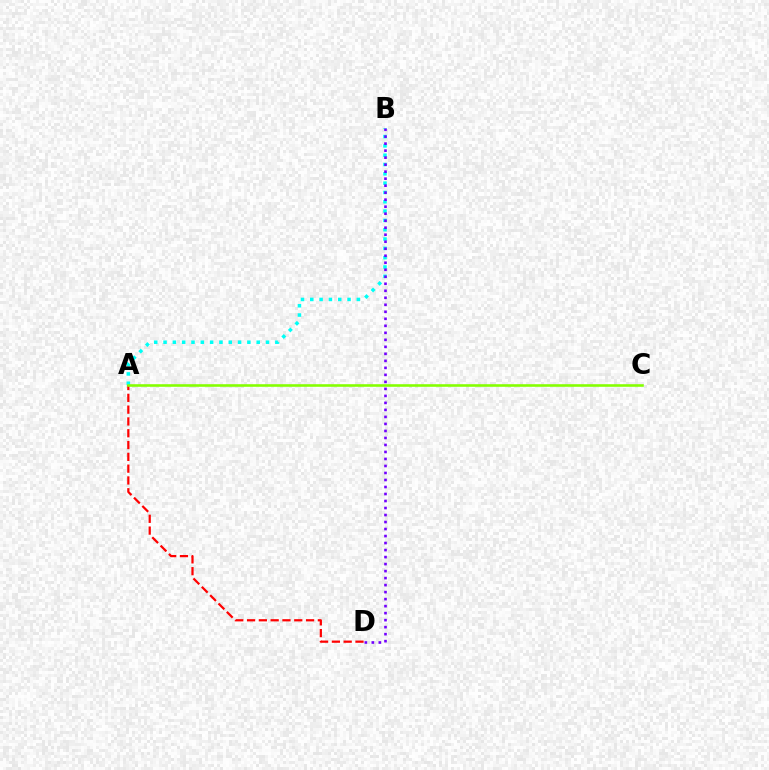{('A', 'D'): [{'color': '#ff0000', 'line_style': 'dashed', 'thickness': 1.6}], ('A', 'B'): [{'color': '#00fff6', 'line_style': 'dotted', 'thickness': 2.53}], ('A', 'C'): [{'color': '#84ff00', 'line_style': 'solid', 'thickness': 1.86}], ('B', 'D'): [{'color': '#7200ff', 'line_style': 'dotted', 'thickness': 1.9}]}